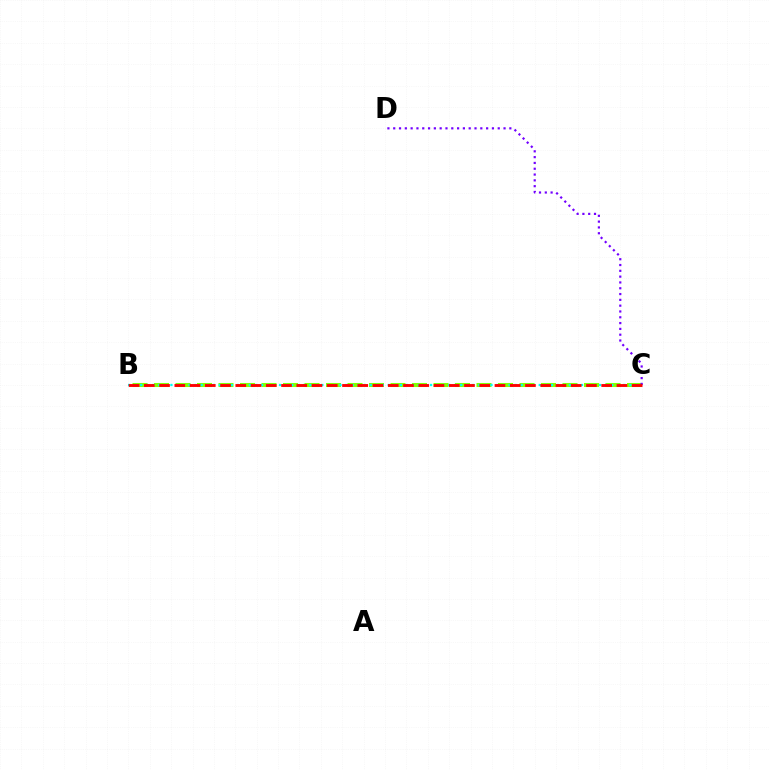{('B', 'C'): [{'color': '#84ff00', 'line_style': 'dashed', 'thickness': 2.92}, {'color': '#00fff6', 'line_style': 'dotted', 'thickness': 1.64}, {'color': '#ff0000', 'line_style': 'dashed', 'thickness': 2.07}], ('C', 'D'): [{'color': '#7200ff', 'line_style': 'dotted', 'thickness': 1.58}]}